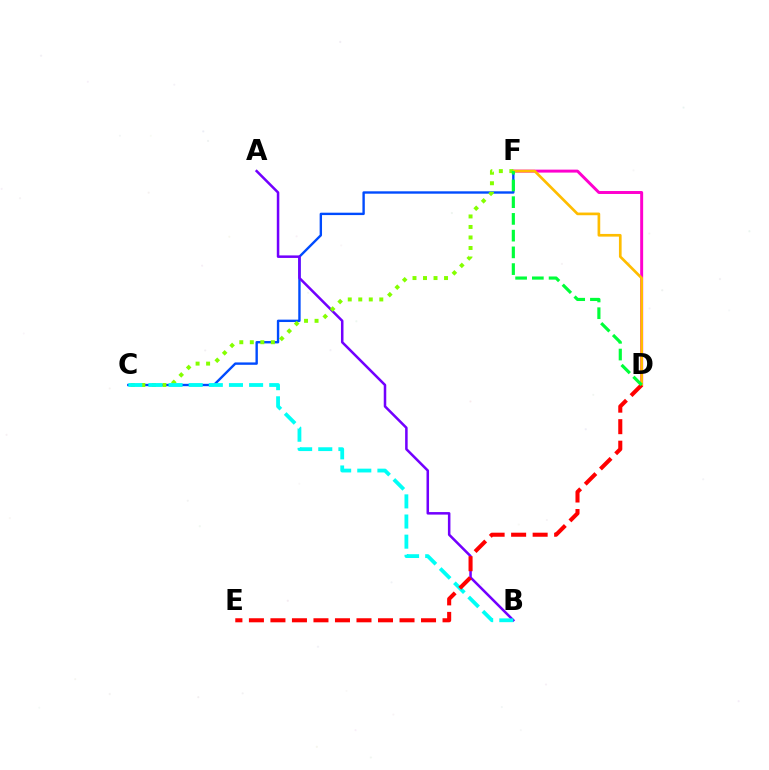{('C', 'F'): [{'color': '#004bff', 'line_style': 'solid', 'thickness': 1.72}, {'color': '#84ff00', 'line_style': 'dotted', 'thickness': 2.86}], ('D', 'F'): [{'color': '#ff00cf', 'line_style': 'solid', 'thickness': 2.13}, {'color': '#ffbd00', 'line_style': 'solid', 'thickness': 1.93}, {'color': '#00ff39', 'line_style': 'dashed', 'thickness': 2.27}], ('A', 'B'): [{'color': '#7200ff', 'line_style': 'solid', 'thickness': 1.82}], ('B', 'C'): [{'color': '#00fff6', 'line_style': 'dashed', 'thickness': 2.74}], ('D', 'E'): [{'color': '#ff0000', 'line_style': 'dashed', 'thickness': 2.92}]}